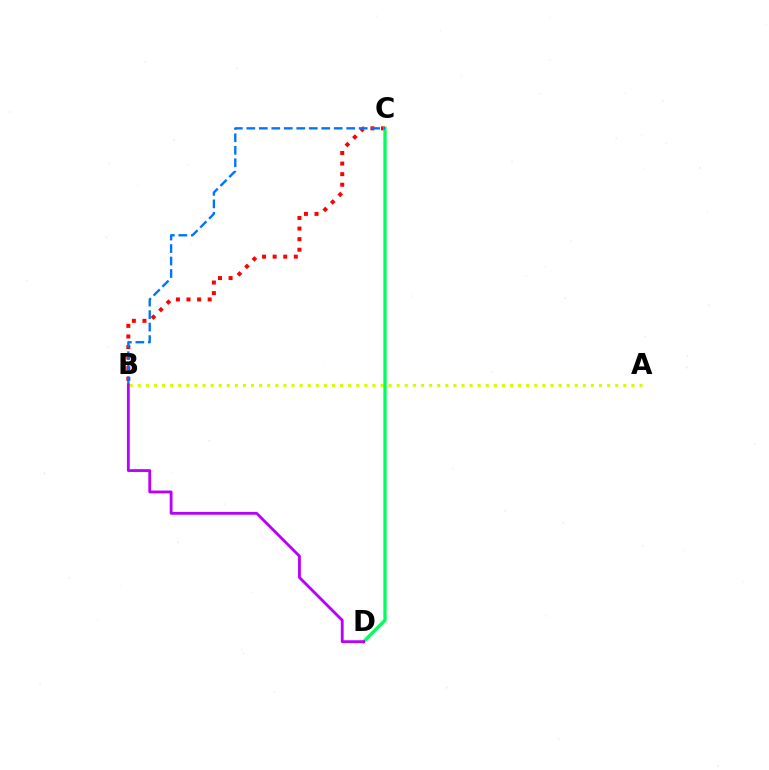{('B', 'C'): [{'color': '#ff0000', 'line_style': 'dotted', 'thickness': 2.88}, {'color': '#0074ff', 'line_style': 'dashed', 'thickness': 1.7}], ('A', 'B'): [{'color': '#d1ff00', 'line_style': 'dotted', 'thickness': 2.2}], ('C', 'D'): [{'color': '#00ff5c', 'line_style': 'solid', 'thickness': 2.38}], ('B', 'D'): [{'color': '#b900ff', 'line_style': 'solid', 'thickness': 2.03}]}